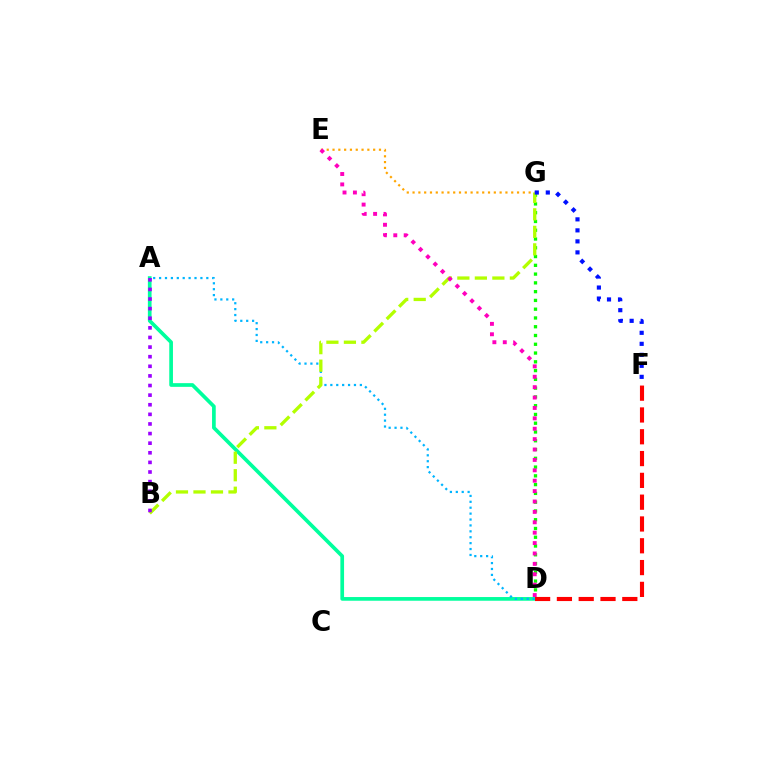{('D', 'G'): [{'color': '#08ff00', 'line_style': 'dotted', 'thickness': 2.38}], ('A', 'D'): [{'color': '#00ff9d', 'line_style': 'solid', 'thickness': 2.66}, {'color': '#00b5ff', 'line_style': 'dotted', 'thickness': 1.6}], ('E', 'G'): [{'color': '#ffa500', 'line_style': 'dotted', 'thickness': 1.58}], ('D', 'F'): [{'color': '#ff0000', 'line_style': 'dashed', 'thickness': 2.96}], ('B', 'G'): [{'color': '#b3ff00', 'line_style': 'dashed', 'thickness': 2.38}], ('A', 'B'): [{'color': '#9b00ff', 'line_style': 'dotted', 'thickness': 2.61}], ('F', 'G'): [{'color': '#0010ff', 'line_style': 'dotted', 'thickness': 2.99}], ('D', 'E'): [{'color': '#ff00bd', 'line_style': 'dotted', 'thickness': 2.82}]}